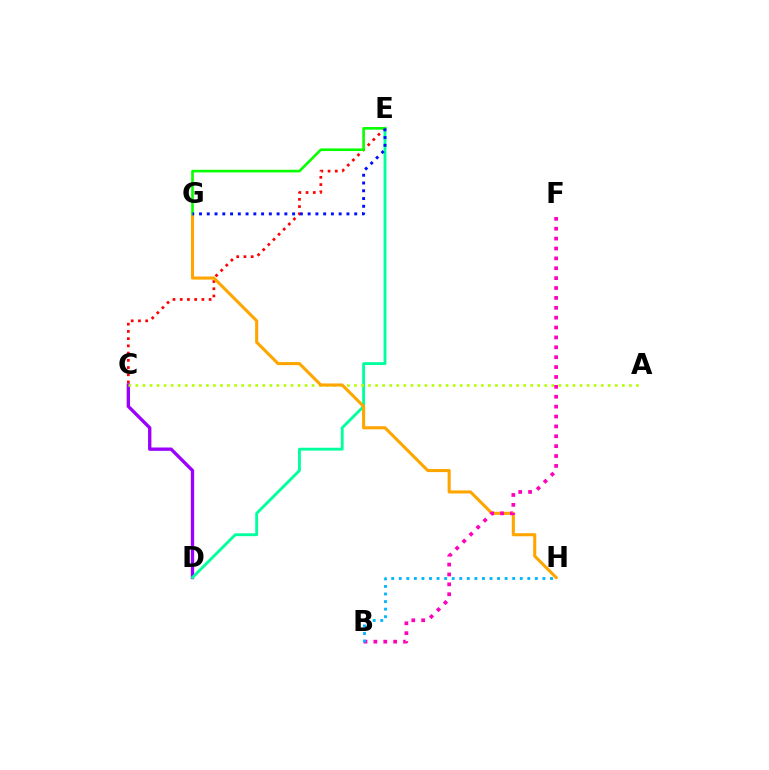{('C', 'E'): [{'color': '#ff0000', 'line_style': 'dotted', 'thickness': 1.96}], ('C', 'D'): [{'color': '#9b00ff', 'line_style': 'solid', 'thickness': 2.4}], ('D', 'E'): [{'color': '#00ff9d', 'line_style': 'solid', 'thickness': 2.06}], ('A', 'C'): [{'color': '#b3ff00', 'line_style': 'dotted', 'thickness': 1.92}], ('G', 'H'): [{'color': '#ffa500', 'line_style': 'solid', 'thickness': 2.22}], ('E', 'G'): [{'color': '#08ff00', 'line_style': 'solid', 'thickness': 1.89}, {'color': '#0010ff', 'line_style': 'dotted', 'thickness': 2.11}], ('B', 'F'): [{'color': '#ff00bd', 'line_style': 'dotted', 'thickness': 2.69}], ('B', 'H'): [{'color': '#00b5ff', 'line_style': 'dotted', 'thickness': 2.05}]}